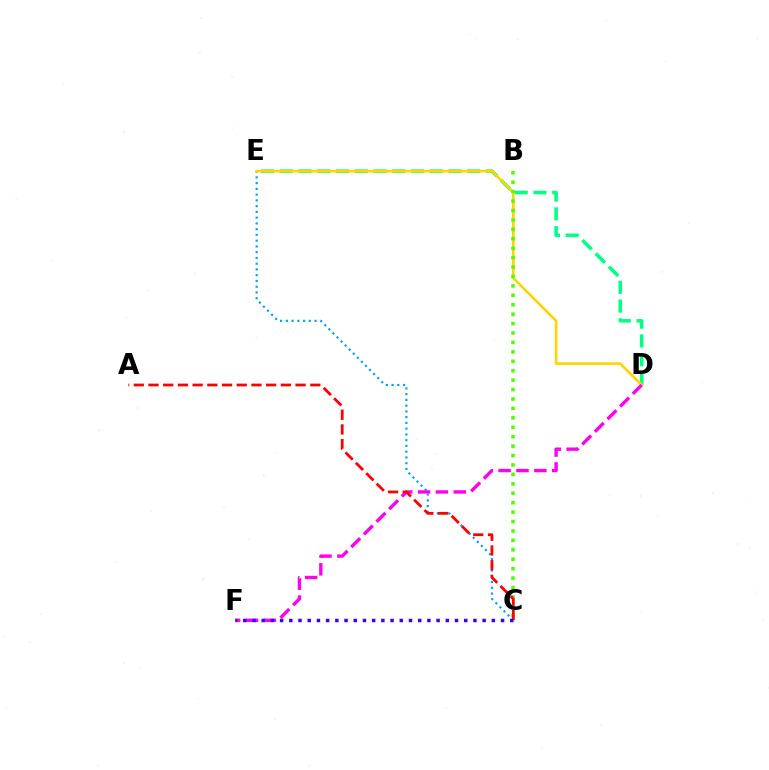{('D', 'E'): [{'color': '#00ff86', 'line_style': 'dashed', 'thickness': 2.55}, {'color': '#ffd500', 'line_style': 'solid', 'thickness': 1.9}], ('C', 'E'): [{'color': '#009eff', 'line_style': 'dotted', 'thickness': 1.56}], ('B', 'C'): [{'color': '#4fff00', 'line_style': 'dotted', 'thickness': 2.56}], ('D', 'F'): [{'color': '#ff00ed', 'line_style': 'dashed', 'thickness': 2.43}], ('A', 'C'): [{'color': '#ff0000', 'line_style': 'dashed', 'thickness': 2.0}], ('C', 'F'): [{'color': '#3700ff', 'line_style': 'dotted', 'thickness': 2.5}]}